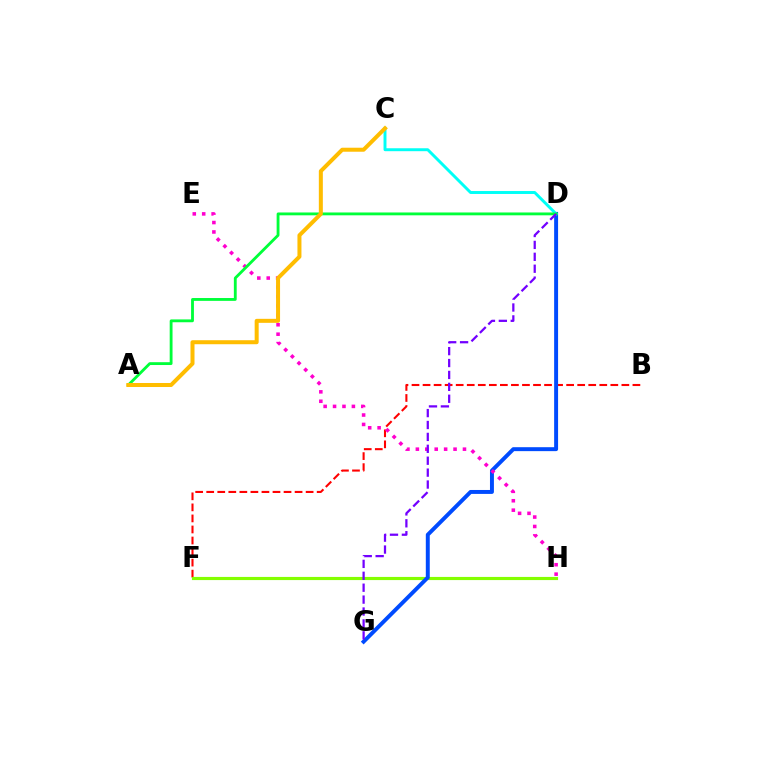{('B', 'F'): [{'color': '#ff0000', 'line_style': 'dashed', 'thickness': 1.5}], ('F', 'H'): [{'color': '#84ff00', 'line_style': 'solid', 'thickness': 2.26}], ('D', 'G'): [{'color': '#004bff', 'line_style': 'solid', 'thickness': 2.84}, {'color': '#7200ff', 'line_style': 'dashed', 'thickness': 1.62}], ('E', 'H'): [{'color': '#ff00cf', 'line_style': 'dotted', 'thickness': 2.56}], ('C', 'D'): [{'color': '#00fff6', 'line_style': 'solid', 'thickness': 2.11}], ('A', 'D'): [{'color': '#00ff39', 'line_style': 'solid', 'thickness': 2.04}], ('A', 'C'): [{'color': '#ffbd00', 'line_style': 'solid', 'thickness': 2.88}]}